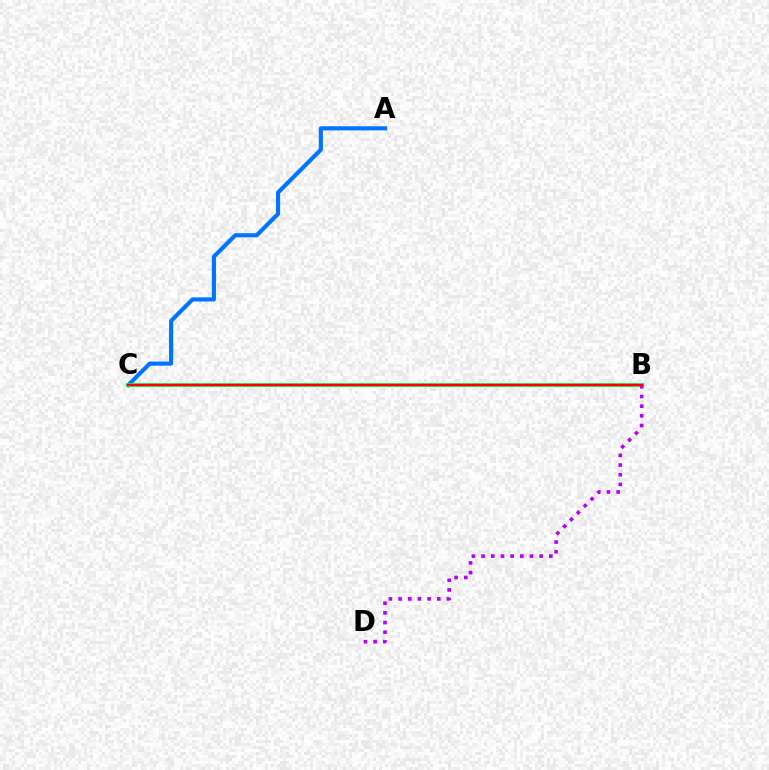{('A', 'C'): [{'color': '#0074ff', 'line_style': 'solid', 'thickness': 2.97}], ('B', 'C'): [{'color': '#d1ff00', 'line_style': 'dotted', 'thickness': 2.07}, {'color': '#00ff5c', 'line_style': 'solid', 'thickness': 2.74}, {'color': '#ff0000', 'line_style': 'solid', 'thickness': 1.67}], ('B', 'D'): [{'color': '#b900ff', 'line_style': 'dotted', 'thickness': 2.63}]}